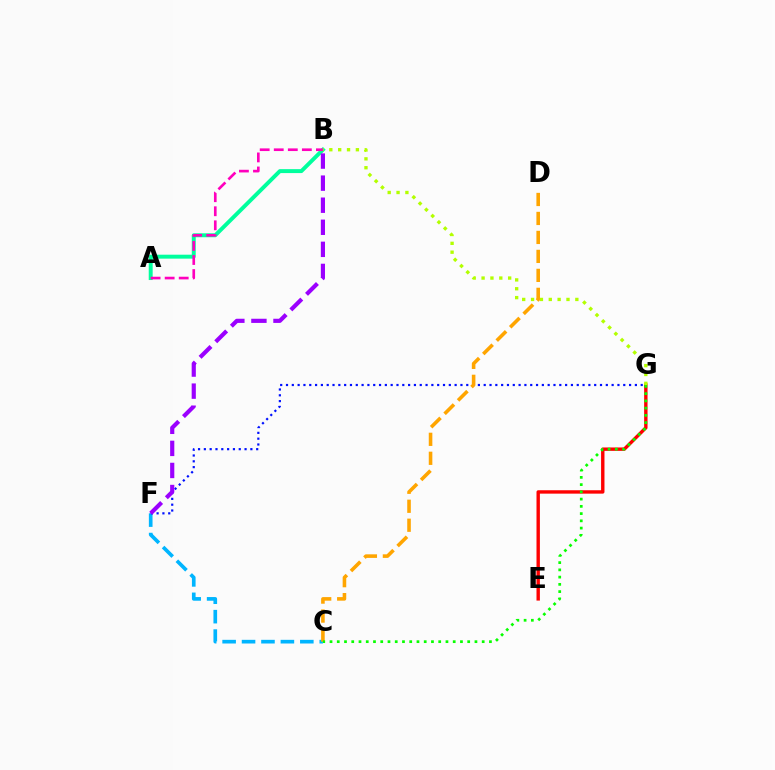{('A', 'B'): [{'color': '#00ff9d', 'line_style': 'solid', 'thickness': 2.84}, {'color': '#ff00bd', 'line_style': 'dashed', 'thickness': 1.91}], ('C', 'F'): [{'color': '#00b5ff', 'line_style': 'dashed', 'thickness': 2.64}], ('E', 'G'): [{'color': '#ff0000', 'line_style': 'solid', 'thickness': 2.44}], ('F', 'G'): [{'color': '#0010ff', 'line_style': 'dotted', 'thickness': 1.58}], ('B', 'G'): [{'color': '#b3ff00', 'line_style': 'dotted', 'thickness': 2.41}], ('C', 'D'): [{'color': '#ffa500', 'line_style': 'dashed', 'thickness': 2.58}], ('C', 'G'): [{'color': '#08ff00', 'line_style': 'dotted', 'thickness': 1.97}], ('B', 'F'): [{'color': '#9b00ff', 'line_style': 'dashed', 'thickness': 3.0}]}